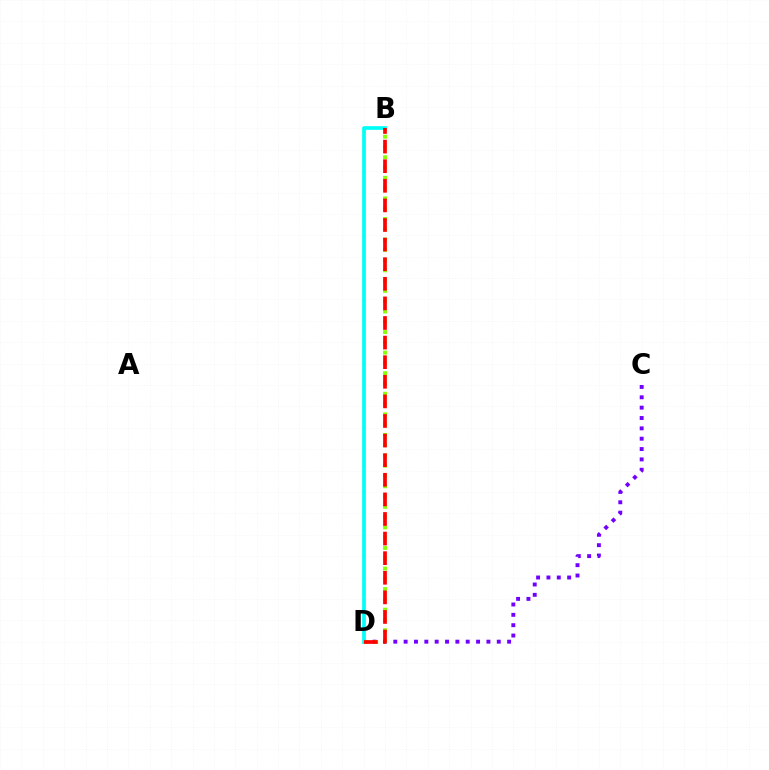{('C', 'D'): [{'color': '#7200ff', 'line_style': 'dotted', 'thickness': 2.81}], ('B', 'D'): [{'color': '#00fff6', 'line_style': 'solid', 'thickness': 2.66}, {'color': '#84ff00', 'line_style': 'dotted', 'thickness': 2.79}, {'color': '#ff0000', 'line_style': 'dashed', 'thickness': 2.66}]}